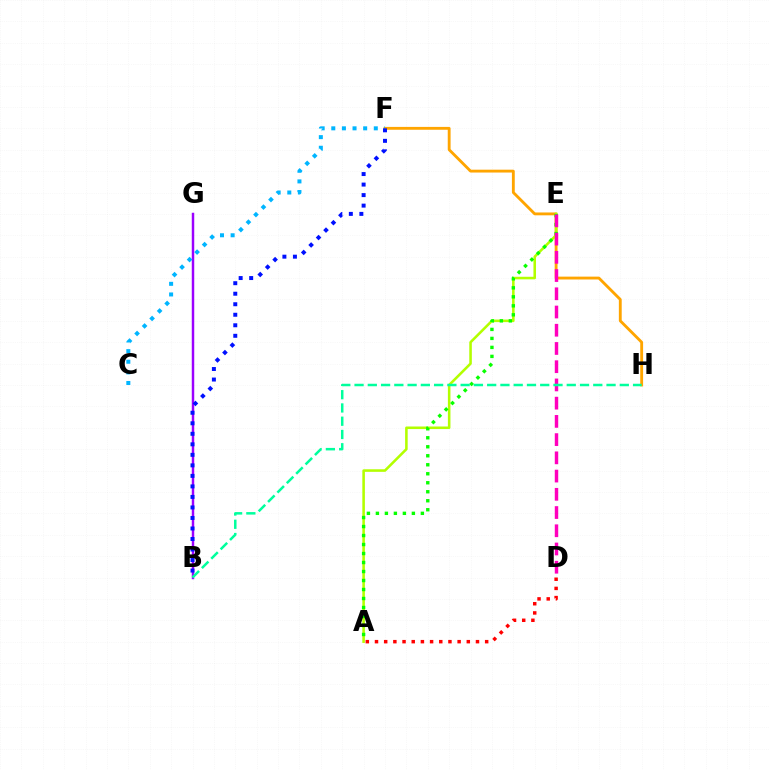{('B', 'G'): [{'color': '#9b00ff', 'line_style': 'solid', 'thickness': 1.77}], ('F', 'H'): [{'color': '#ffa500', 'line_style': 'solid', 'thickness': 2.05}], ('A', 'E'): [{'color': '#b3ff00', 'line_style': 'solid', 'thickness': 1.85}, {'color': '#08ff00', 'line_style': 'dotted', 'thickness': 2.44}], ('D', 'E'): [{'color': '#ff00bd', 'line_style': 'dashed', 'thickness': 2.48}], ('C', 'F'): [{'color': '#00b5ff', 'line_style': 'dotted', 'thickness': 2.89}], ('B', 'H'): [{'color': '#00ff9d', 'line_style': 'dashed', 'thickness': 1.8}], ('B', 'F'): [{'color': '#0010ff', 'line_style': 'dotted', 'thickness': 2.86}], ('A', 'D'): [{'color': '#ff0000', 'line_style': 'dotted', 'thickness': 2.49}]}